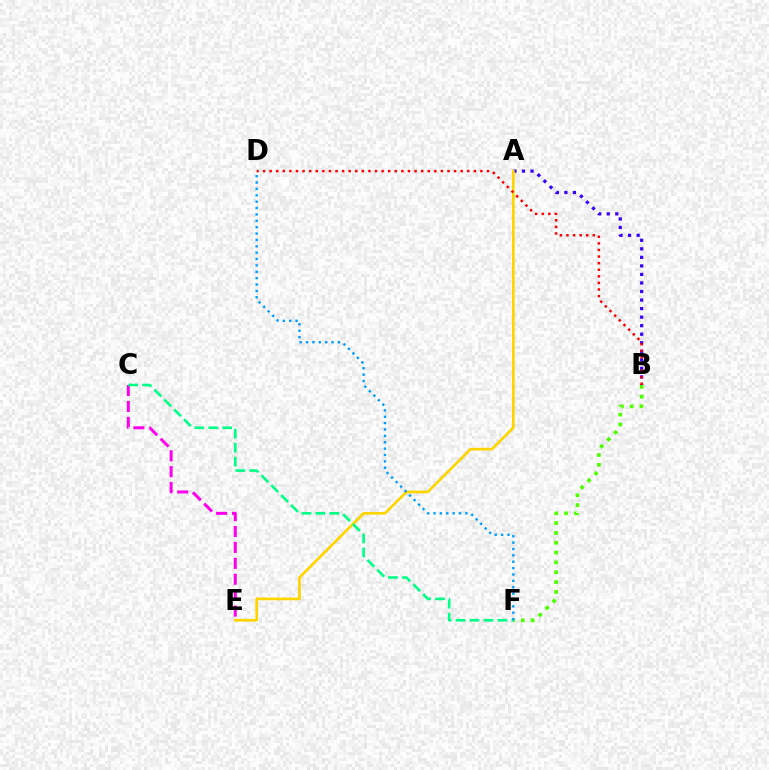{('C', 'E'): [{'color': '#ff00ed', 'line_style': 'dashed', 'thickness': 2.16}], ('B', 'F'): [{'color': '#4fff00', 'line_style': 'dotted', 'thickness': 2.67}], ('A', 'B'): [{'color': '#3700ff', 'line_style': 'dotted', 'thickness': 2.32}], ('A', 'E'): [{'color': '#ffd500', 'line_style': 'solid', 'thickness': 1.94}], ('C', 'F'): [{'color': '#00ff86', 'line_style': 'dashed', 'thickness': 1.9}], ('D', 'F'): [{'color': '#009eff', 'line_style': 'dotted', 'thickness': 1.73}], ('B', 'D'): [{'color': '#ff0000', 'line_style': 'dotted', 'thickness': 1.79}]}